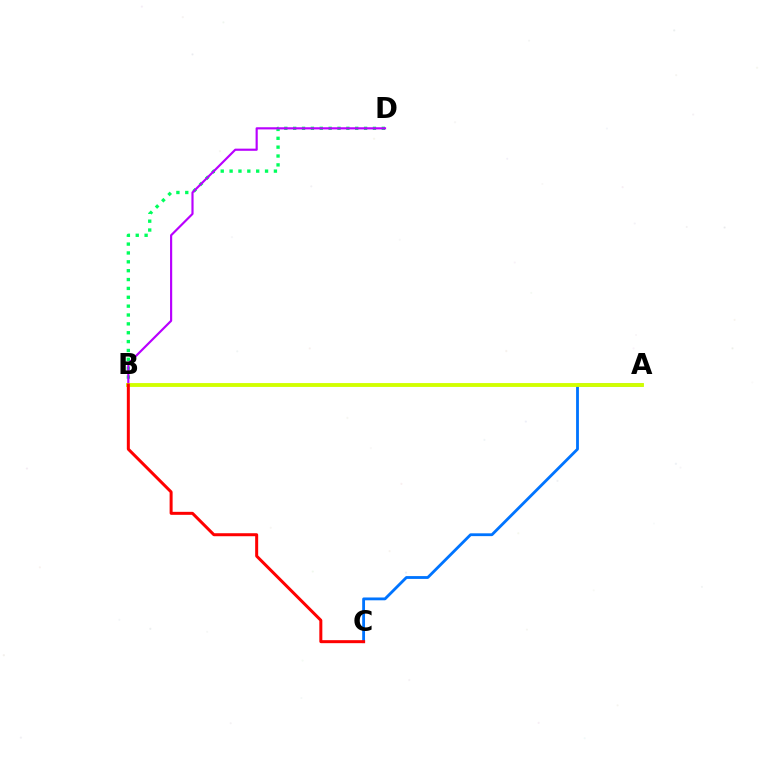{('B', 'D'): [{'color': '#00ff5c', 'line_style': 'dotted', 'thickness': 2.41}, {'color': '#b900ff', 'line_style': 'solid', 'thickness': 1.56}], ('A', 'C'): [{'color': '#0074ff', 'line_style': 'solid', 'thickness': 2.03}], ('A', 'B'): [{'color': '#d1ff00', 'line_style': 'solid', 'thickness': 2.78}], ('B', 'C'): [{'color': '#ff0000', 'line_style': 'solid', 'thickness': 2.16}]}